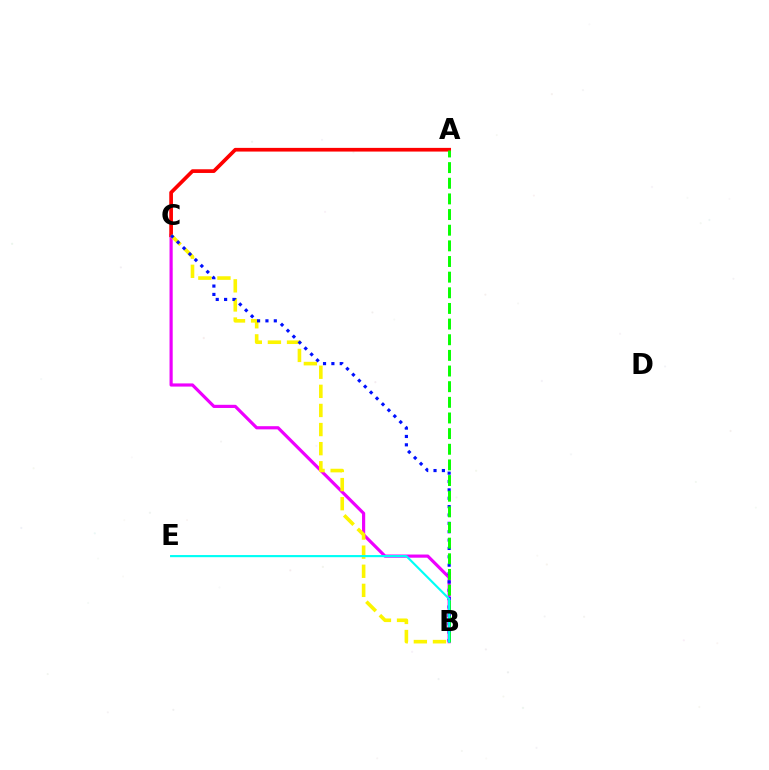{('B', 'C'): [{'color': '#ee00ff', 'line_style': 'solid', 'thickness': 2.28}, {'color': '#fcf500', 'line_style': 'dashed', 'thickness': 2.6}, {'color': '#0010ff', 'line_style': 'dotted', 'thickness': 2.27}], ('A', 'C'): [{'color': '#ff0000', 'line_style': 'solid', 'thickness': 2.66}], ('A', 'B'): [{'color': '#08ff00', 'line_style': 'dashed', 'thickness': 2.13}], ('B', 'E'): [{'color': '#00fff6', 'line_style': 'solid', 'thickness': 1.54}]}